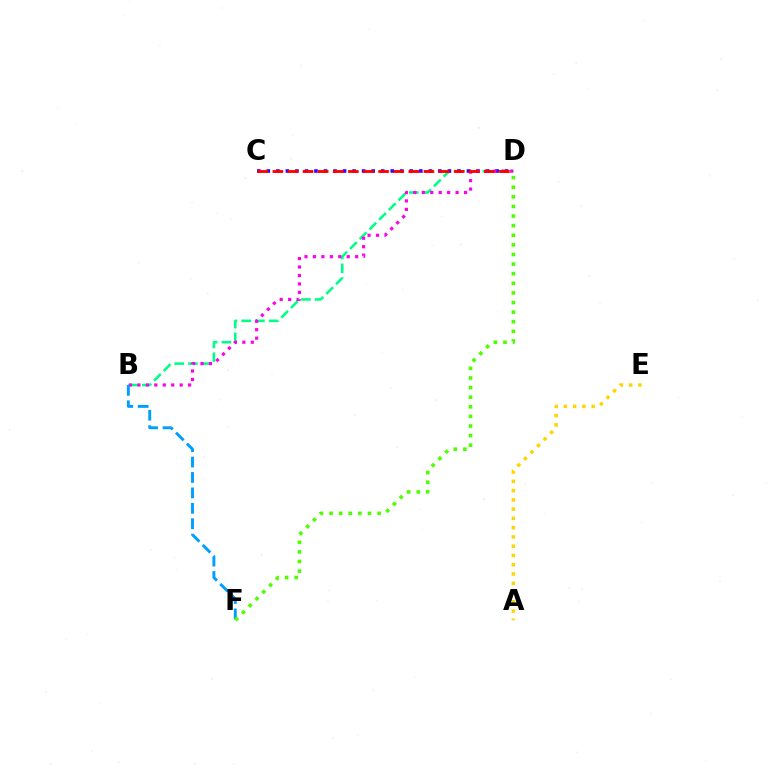{('B', 'D'): [{'color': '#00ff86', 'line_style': 'dashed', 'thickness': 1.86}, {'color': '#ff00ed', 'line_style': 'dotted', 'thickness': 2.3}], ('C', 'D'): [{'color': '#3700ff', 'line_style': 'dotted', 'thickness': 2.59}, {'color': '#ff0000', 'line_style': 'dashed', 'thickness': 2.05}], ('B', 'F'): [{'color': '#009eff', 'line_style': 'dashed', 'thickness': 2.09}], ('A', 'E'): [{'color': '#ffd500', 'line_style': 'dotted', 'thickness': 2.52}], ('D', 'F'): [{'color': '#4fff00', 'line_style': 'dotted', 'thickness': 2.61}]}